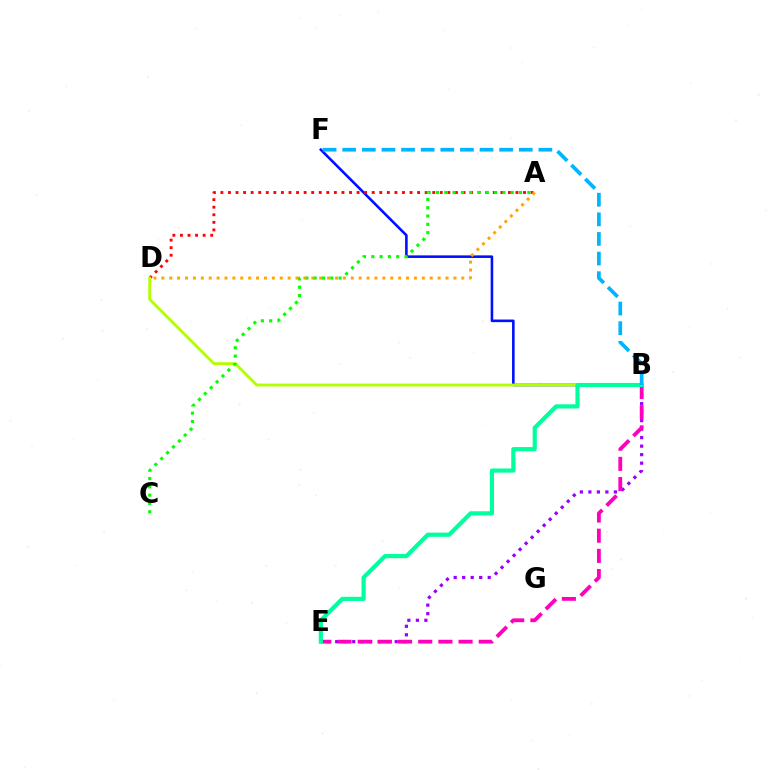{('B', 'F'): [{'color': '#0010ff', 'line_style': 'solid', 'thickness': 1.87}, {'color': '#00b5ff', 'line_style': 'dashed', 'thickness': 2.66}], ('B', 'E'): [{'color': '#9b00ff', 'line_style': 'dotted', 'thickness': 2.31}, {'color': '#ff00bd', 'line_style': 'dashed', 'thickness': 2.74}, {'color': '#00ff9d', 'line_style': 'solid', 'thickness': 3.0}], ('A', 'D'): [{'color': '#ff0000', 'line_style': 'dotted', 'thickness': 2.06}, {'color': '#ffa500', 'line_style': 'dotted', 'thickness': 2.14}], ('B', 'D'): [{'color': '#b3ff00', 'line_style': 'solid', 'thickness': 2.05}], ('A', 'C'): [{'color': '#08ff00', 'line_style': 'dotted', 'thickness': 2.26}]}